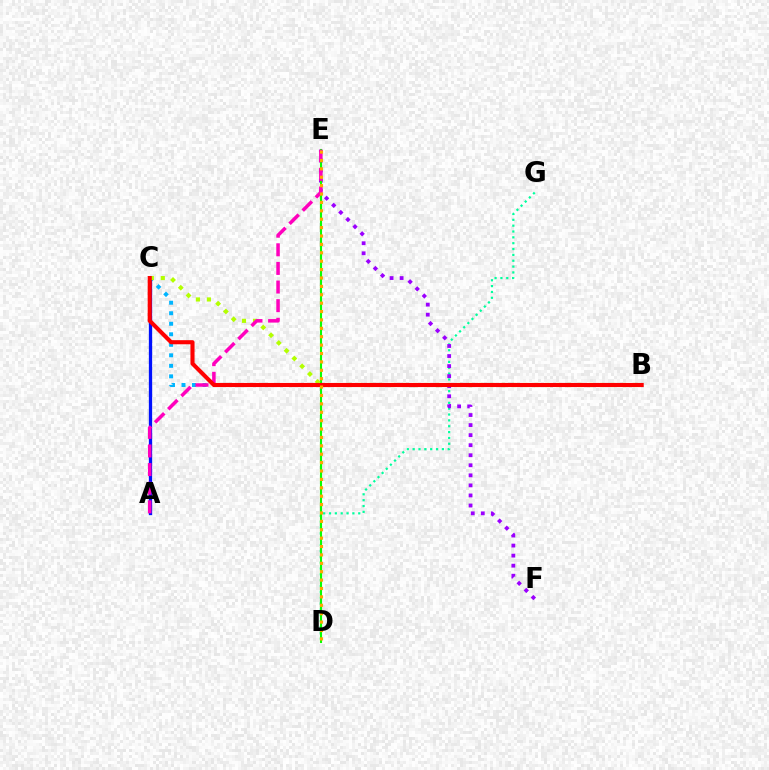{('D', 'G'): [{'color': '#00ff9d', 'line_style': 'dotted', 'thickness': 1.59}], ('E', 'F'): [{'color': '#9b00ff', 'line_style': 'dotted', 'thickness': 2.73}], ('B', 'C'): [{'color': '#00b5ff', 'line_style': 'dotted', 'thickness': 2.86}, {'color': '#b3ff00', 'line_style': 'dotted', 'thickness': 2.99}, {'color': '#ff0000', 'line_style': 'solid', 'thickness': 2.95}], ('D', 'E'): [{'color': '#08ff00', 'line_style': 'solid', 'thickness': 1.52}, {'color': '#ffa500', 'line_style': 'dotted', 'thickness': 2.28}], ('A', 'C'): [{'color': '#0010ff', 'line_style': 'solid', 'thickness': 2.37}], ('A', 'E'): [{'color': '#ff00bd', 'line_style': 'dashed', 'thickness': 2.53}]}